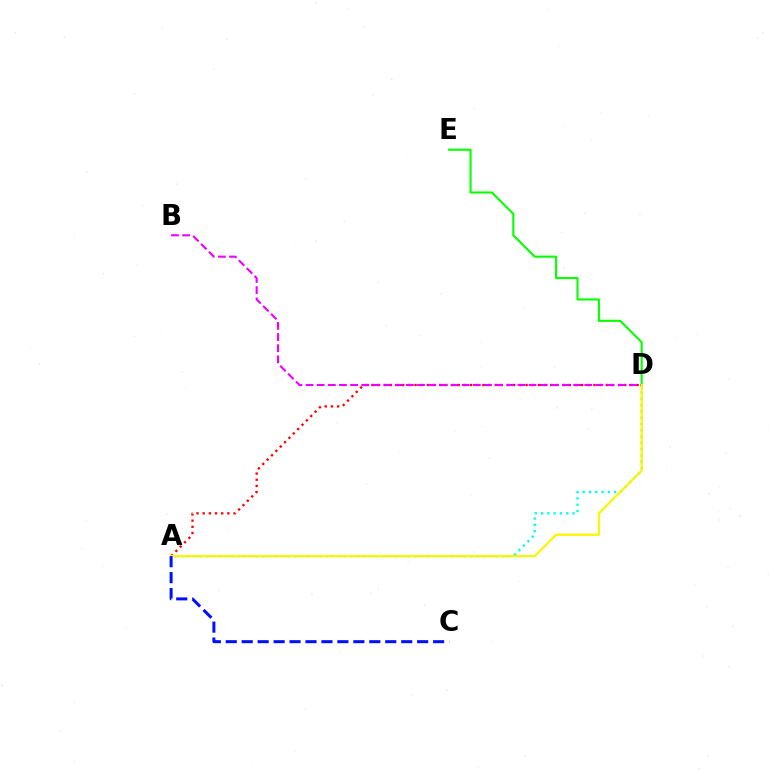{('A', 'D'): [{'color': '#00fff6', 'line_style': 'dotted', 'thickness': 1.71}, {'color': '#ff0000', 'line_style': 'dotted', 'thickness': 1.68}, {'color': '#fcf500', 'line_style': 'solid', 'thickness': 1.61}], ('D', 'E'): [{'color': '#08ff00', 'line_style': 'solid', 'thickness': 1.52}], ('B', 'D'): [{'color': '#ee00ff', 'line_style': 'dashed', 'thickness': 1.51}], ('A', 'C'): [{'color': '#0010ff', 'line_style': 'dashed', 'thickness': 2.17}]}